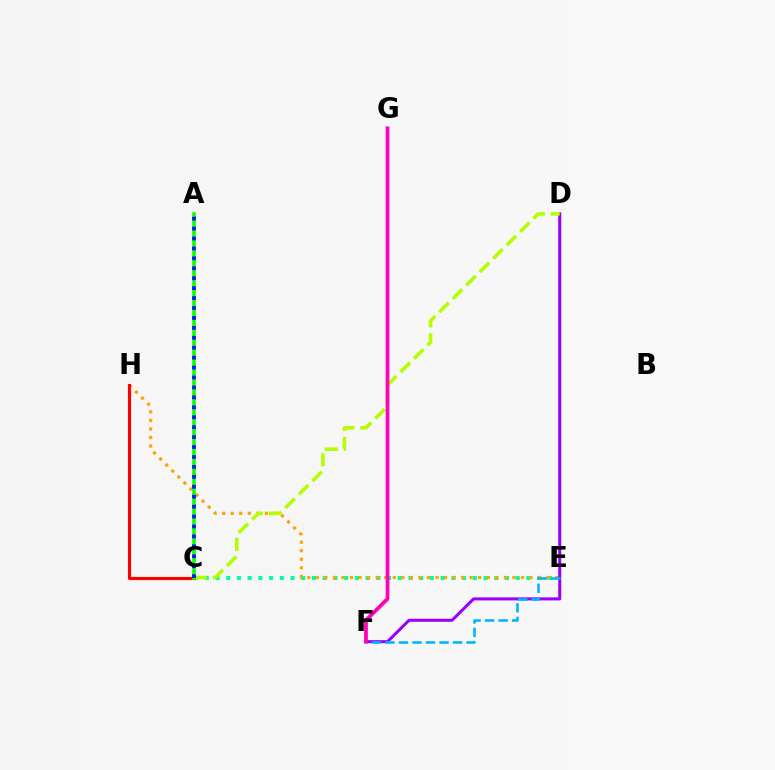{('C', 'E'): [{'color': '#00ff9d', 'line_style': 'dotted', 'thickness': 2.91}], ('E', 'H'): [{'color': '#ffa500', 'line_style': 'dotted', 'thickness': 2.32}], ('C', 'H'): [{'color': '#ff0000', 'line_style': 'solid', 'thickness': 2.25}], ('D', 'F'): [{'color': '#9b00ff', 'line_style': 'solid', 'thickness': 2.19}], ('C', 'D'): [{'color': '#b3ff00', 'line_style': 'dashed', 'thickness': 2.58}], ('A', 'C'): [{'color': '#08ff00', 'line_style': 'solid', 'thickness': 2.58}, {'color': '#0010ff', 'line_style': 'dotted', 'thickness': 2.7}], ('E', 'F'): [{'color': '#00b5ff', 'line_style': 'dashed', 'thickness': 1.84}], ('F', 'G'): [{'color': '#ff00bd', 'line_style': 'solid', 'thickness': 2.69}]}